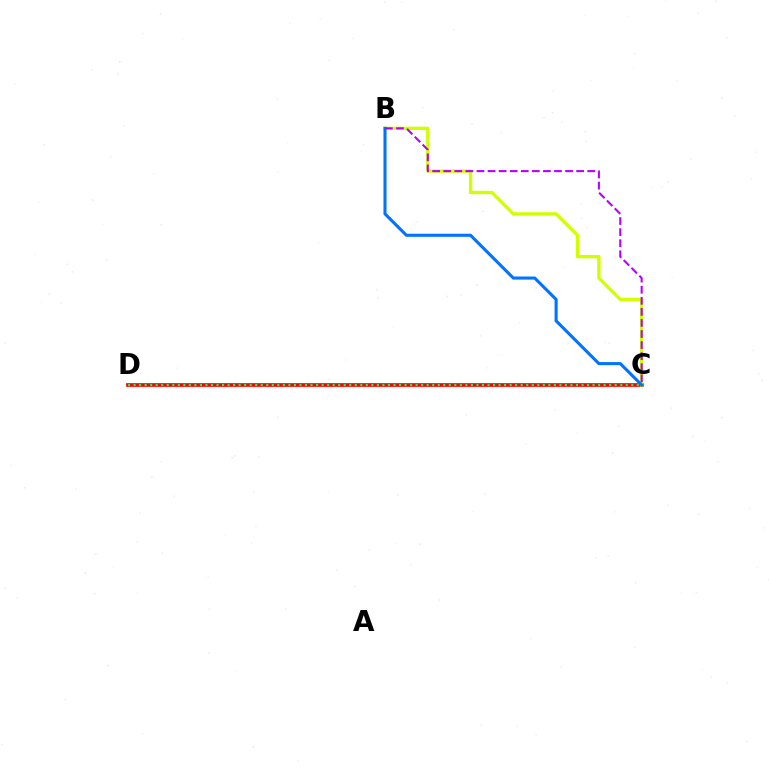{('C', 'D'): [{'color': '#ff0000', 'line_style': 'solid', 'thickness': 2.66}, {'color': '#00ff5c', 'line_style': 'dotted', 'thickness': 1.5}], ('B', 'C'): [{'color': '#d1ff00', 'line_style': 'solid', 'thickness': 2.39}, {'color': '#0074ff', 'line_style': 'solid', 'thickness': 2.22}, {'color': '#b900ff', 'line_style': 'dashed', 'thickness': 1.5}]}